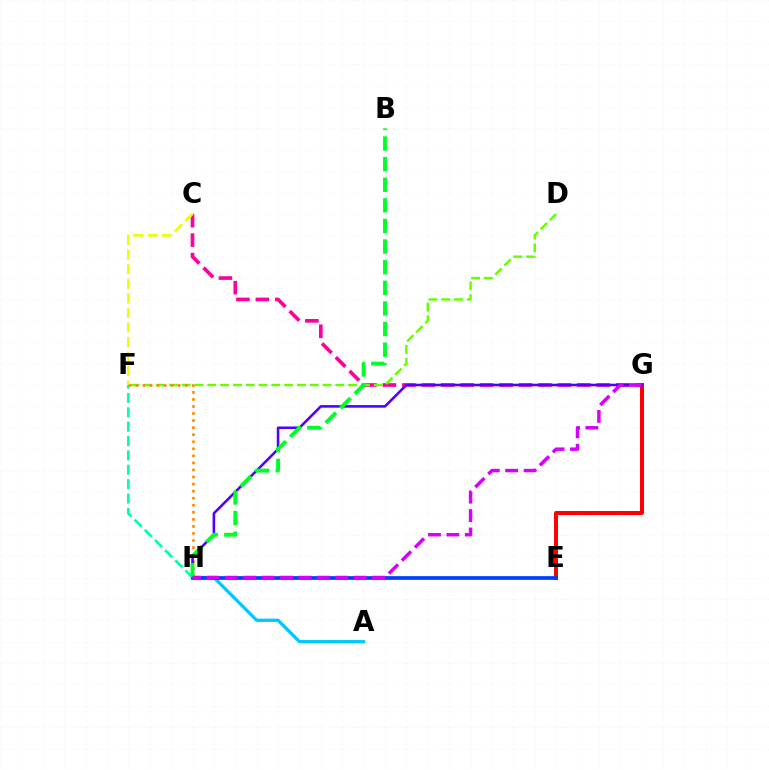{('C', 'G'): [{'color': '#ff00a0', 'line_style': 'dashed', 'thickness': 2.64}], ('C', 'F'): [{'color': '#eeff00', 'line_style': 'dashed', 'thickness': 1.98}], ('D', 'F'): [{'color': '#66ff00', 'line_style': 'dashed', 'thickness': 1.74}], ('F', 'H'): [{'color': '#ff8800', 'line_style': 'dotted', 'thickness': 1.92}, {'color': '#00ffaf', 'line_style': 'dashed', 'thickness': 1.95}], ('E', 'G'): [{'color': '#ff0000', 'line_style': 'solid', 'thickness': 2.87}], ('A', 'H'): [{'color': '#00c7ff', 'line_style': 'solid', 'thickness': 2.32}], ('G', 'H'): [{'color': '#4f00ff', 'line_style': 'solid', 'thickness': 1.86}, {'color': '#d600ff', 'line_style': 'dashed', 'thickness': 2.5}], ('E', 'H'): [{'color': '#003fff', 'line_style': 'solid', 'thickness': 2.68}], ('B', 'H'): [{'color': '#00ff27', 'line_style': 'dashed', 'thickness': 2.8}]}